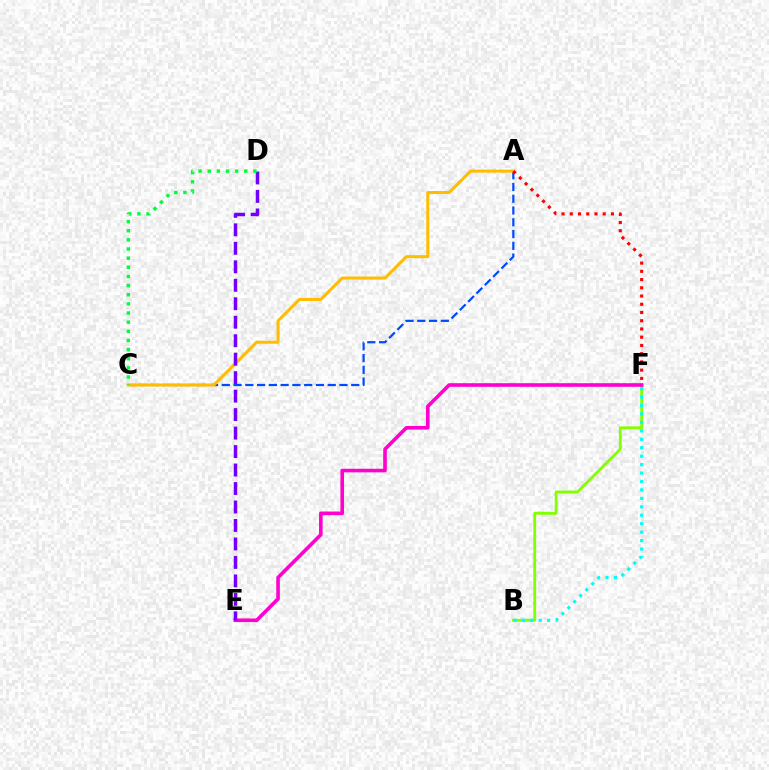{('B', 'F'): [{'color': '#84ff00', 'line_style': 'solid', 'thickness': 2.03}, {'color': '#00fff6', 'line_style': 'dotted', 'thickness': 2.29}], ('A', 'C'): [{'color': '#004bff', 'line_style': 'dashed', 'thickness': 1.6}, {'color': '#ffbd00', 'line_style': 'solid', 'thickness': 2.18}], ('A', 'F'): [{'color': '#ff0000', 'line_style': 'dotted', 'thickness': 2.24}], ('E', 'F'): [{'color': '#ff00cf', 'line_style': 'solid', 'thickness': 2.6}], ('D', 'E'): [{'color': '#7200ff', 'line_style': 'dashed', 'thickness': 2.51}], ('C', 'D'): [{'color': '#00ff39', 'line_style': 'dotted', 'thickness': 2.48}]}